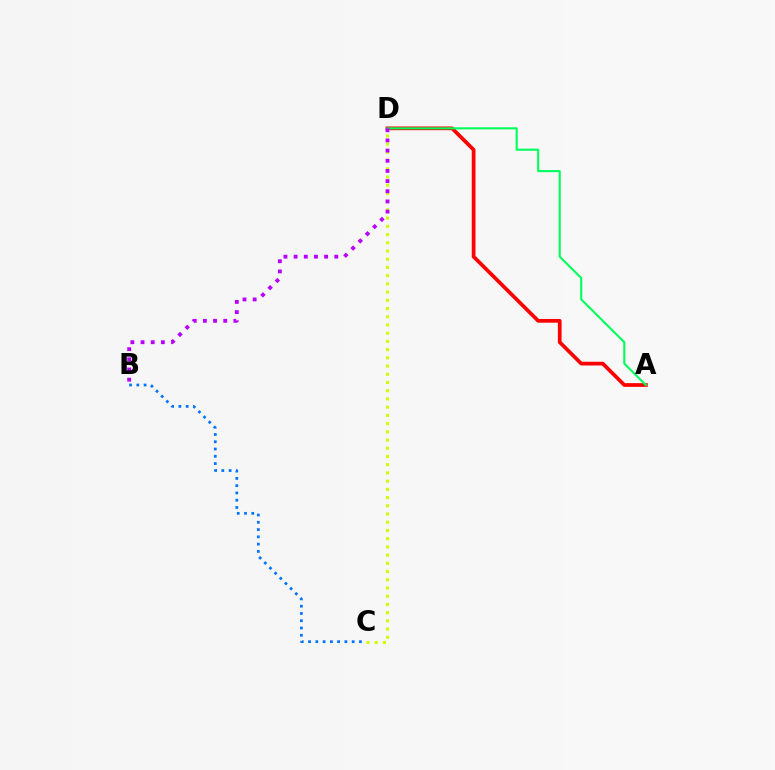{('A', 'D'): [{'color': '#ff0000', 'line_style': 'solid', 'thickness': 2.68}, {'color': '#00ff5c', 'line_style': 'solid', 'thickness': 1.52}], ('B', 'C'): [{'color': '#0074ff', 'line_style': 'dotted', 'thickness': 1.98}], ('C', 'D'): [{'color': '#d1ff00', 'line_style': 'dotted', 'thickness': 2.23}], ('B', 'D'): [{'color': '#b900ff', 'line_style': 'dotted', 'thickness': 2.76}]}